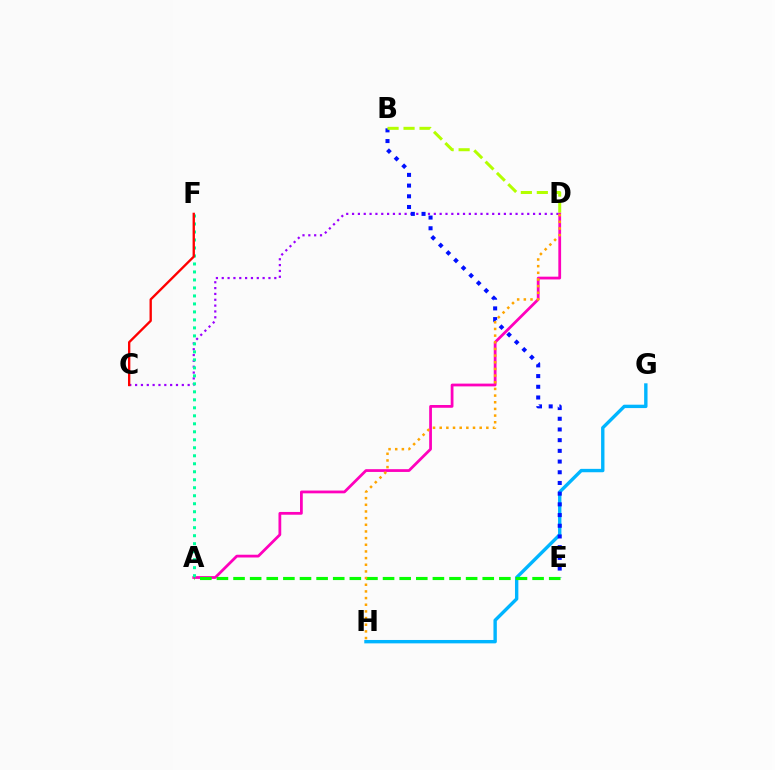{('C', 'D'): [{'color': '#9b00ff', 'line_style': 'dotted', 'thickness': 1.59}], ('A', 'D'): [{'color': '#ff00bd', 'line_style': 'solid', 'thickness': 1.99}], ('G', 'H'): [{'color': '#00b5ff', 'line_style': 'solid', 'thickness': 2.44}], ('B', 'E'): [{'color': '#0010ff', 'line_style': 'dotted', 'thickness': 2.91}], ('A', 'E'): [{'color': '#08ff00', 'line_style': 'dashed', 'thickness': 2.26}], ('B', 'D'): [{'color': '#b3ff00', 'line_style': 'dashed', 'thickness': 2.17}], ('D', 'H'): [{'color': '#ffa500', 'line_style': 'dotted', 'thickness': 1.81}], ('A', 'F'): [{'color': '#00ff9d', 'line_style': 'dotted', 'thickness': 2.17}], ('C', 'F'): [{'color': '#ff0000', 'line_style': 'solid', 'thickness': 1.69}]}